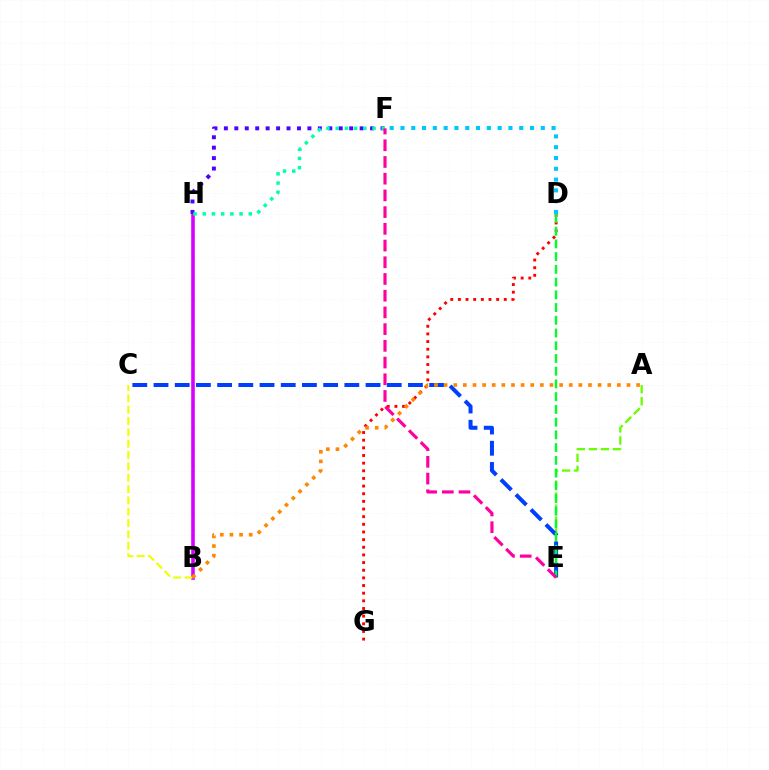{('B', 'H'): [{'color': '#d600ff', 'line_style': 'solid', 'thickness': 2.57}], ('A', 'E'): [{'color': '#66ff00', 'line_style': 'dashed', 'thickness': 1.63}], ('C', 'E'): [{'color': '#003fff', 'line_style': 'dashed', 'thickness': 2.88}], ('D', 'G'): [{'color': '#ff0000', 'line_style': 'dotted', 'thickness': 2.08}], ('D', 'E'): [{'color': '#00ff27', 'line_style': 'dashed', 'thickness': 1.73}], ('B', 'C'): [{'color': '#eeff00', 'line_style': 'dashed', 'thickness': 1.54}], ('D', 'F'): [{'color': '#00c7ff', 'line_style': 'dotted', 'thickness': 2.93}], ('A', 'B'): [{'color': '#ff8800', 'line_style': 'dotted', 'thickness': 2.61}], ('F', 'H'): [{'color': '#4f00ff', 'line_style': 'dotted', 'thickness': 2.84}, {'color': '#00ffaf', 'line_style': 'dotted', 'thickness': 2.5}], ('E', 'F'): [{'color': '#ff00a0', 'line_style': 'dashed', 'thickness': 2.27}]}